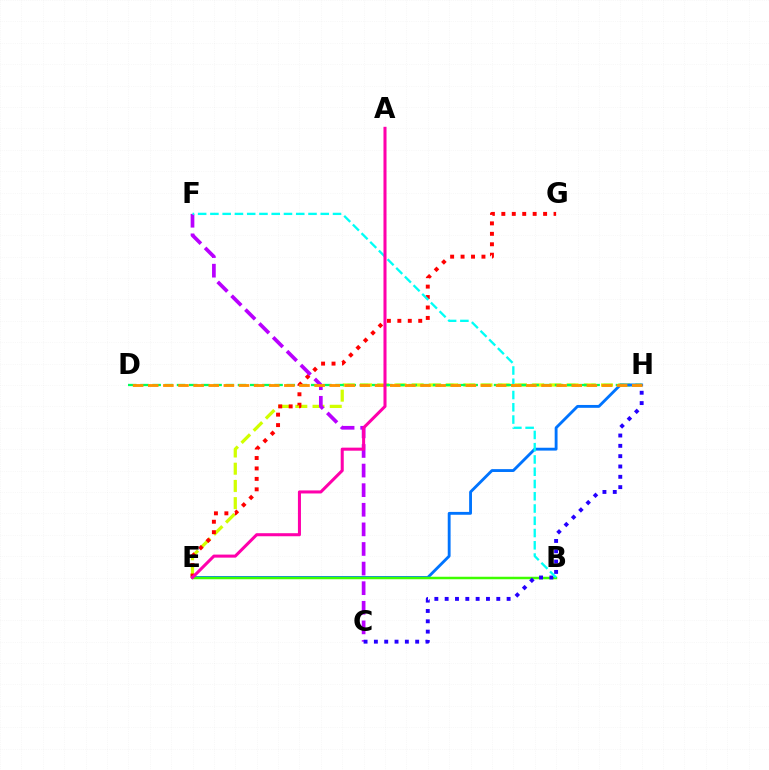{('E', 'H'): [{'color': '#d1ff00', 'line_style': 'dashed', 'thickness': 2.34}, {'color': '#0074ff', 'line_style': 'solid', 'thickness': 2.06}], ('D', 'H'): [{'color': '#00ff5c', 'line_style': 'dashed', 'thickness': 1.66}, {'color': '#ff9400', 'line_style': 'dashed', 'thickness': 2.05}], ('E', 'G'): [{'color': '#ff0000', 'line_style': 'dotted', 'thickness': 2.84}], ('B', 'E'): [{'color': '#3dff00', 'line_style': 'solid', 'thickness': 1.79}], ('C', 'F'): [{'color': '#b900ff', 'line_style': 'dashed', 'thickness': 2.66}], ('C', 'H'): [{'color': '#2500ff', 'line_style': 'dotted', 'thickness': 2.8}], ('B', 'F'): [{'color': '#00fff6', 'line_style': 'dashed', 'thickness': 1.67}], ('A', 'E'): [{'color': '#ff00ac', 'line_style': 'solid', 'thickness': 2.19}]}